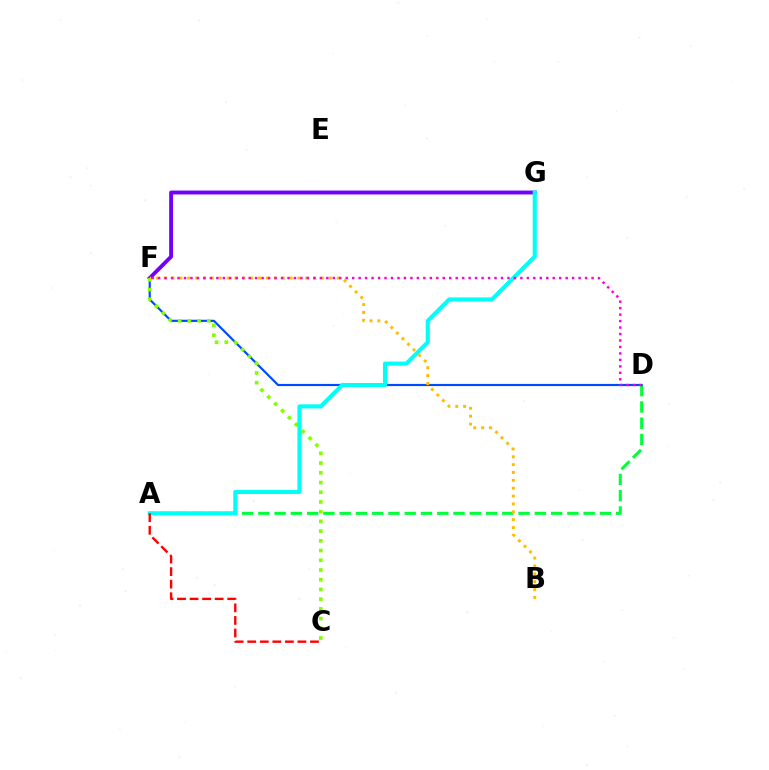{('A', 'D'): [{'color': '#00ff39', 'line_style': 'dashed', 'thickness': 2.21}], ('F', 'G'): [{'color': '#7200ff', 'line_style': 'solid', 'thickness': 2.79}], ('D', 'F'): [{'color': '#004bff', 'line_style': 'solid', 'thickness': 1.57}, {'color': '#ff00cf', 'line_style': 'dotted', 'thickness': 1.76}], ('C', 'F'): [{'color': '#84ff00', 'line_style': 'dotted', 'thickness': 2.64}], ('A', 'G'): [{'color': '#00fff6', 'line_style': 'solid', 'thickness': 2.96}], ('A', 'C'): [{'color': '#ff0000', 'line_style': 'dashed', 'thickness': 1.71}], ('B', 'F'): [{'color': '#ffbd00', 'line_style': 'dotted', 'thickness': 2.14}]}